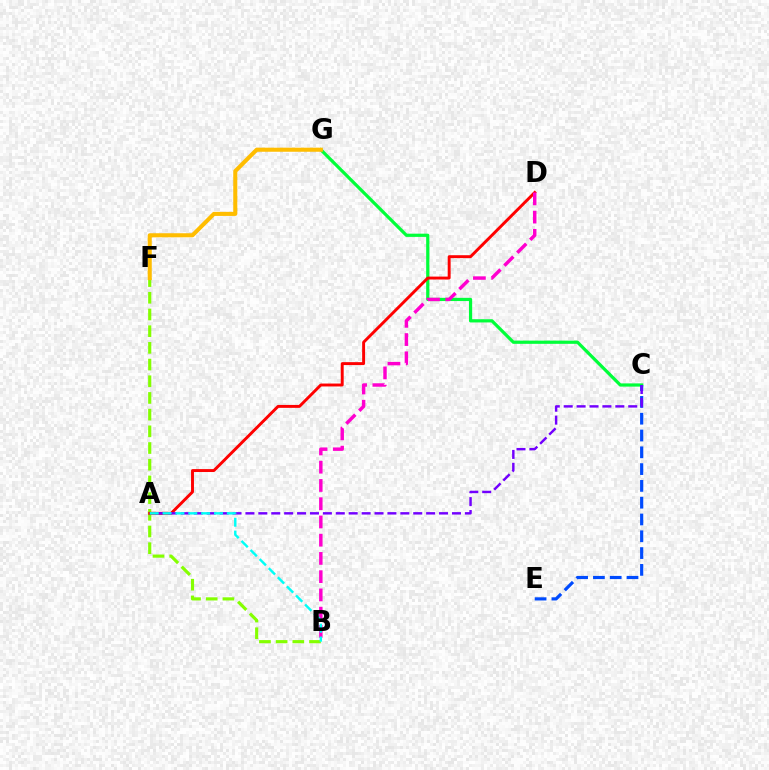{('C', 'G'): [{'color': '#00ff39', 'line_style': 'solid', 'thickness': 2.31}], ('B', 'F'): [{'color': '#84ff00', 'line_style': 'dashed', 'thickness': 2.27}], ('A', 'D'): [{'color': '#ff0000', 'line_style': 'solid', 'thickness': 2.11}], ('F', 'G'): [{'color': '#ffbd00', 'line_style': 'solid', 'thickness': 2.93}], ('C', 'E'): [{'color': '#004bff', 'line_style': 'dashed', 'thickness': 2.28}], ('B', 'D'): [{'color': '#ff00cf', 'line_style': 'dashed', 'thickness': 2.48}], ('A', 'C'): [{'color': '#7200ff', 'line_style': 'dashed', 'thickness': 1.75}], ('A', 'B'): [{'color': '#00fff6', 'line_style': 'dashed', 'thickness': 1.75}]}